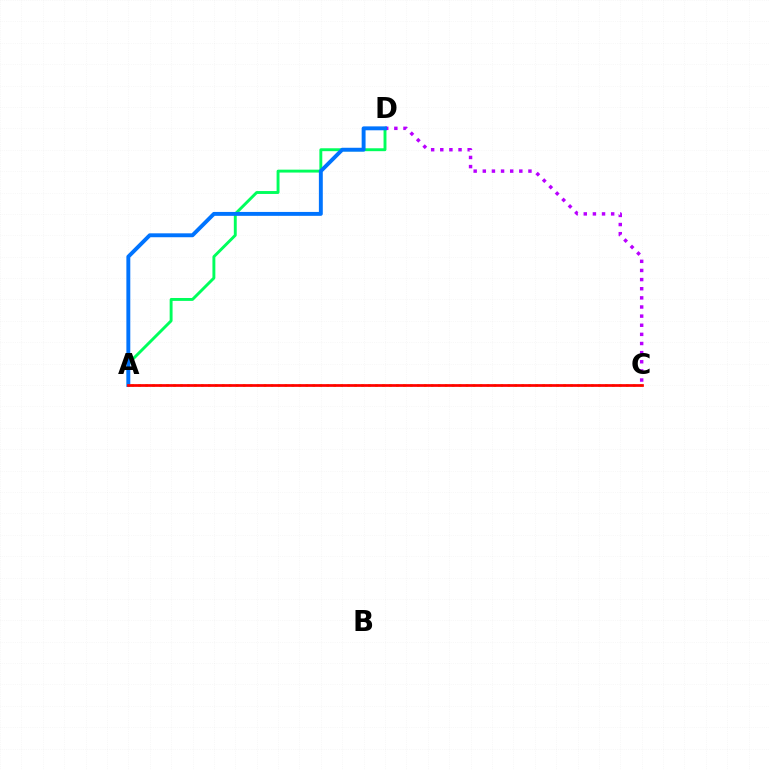{('A', 'C'): [{'color': '#d1ff00', 'line_style': 'dotted', 'thickness': 1.89}, {'color': '#ff0000', 'line_style': 'solid', 'thickness': 1.96}], ('C', 'D'): [{'color': '#b900ff', 'line_style': 'dotted', 'thickness': 2.48}], ('A', 'D'): [{'color': '#00ff5c', 'line_style': 'solid', 'thickness': 2.09}, {'color': '#0074ff', 'line_style': 'solid', 'thickness': 2.81}]}